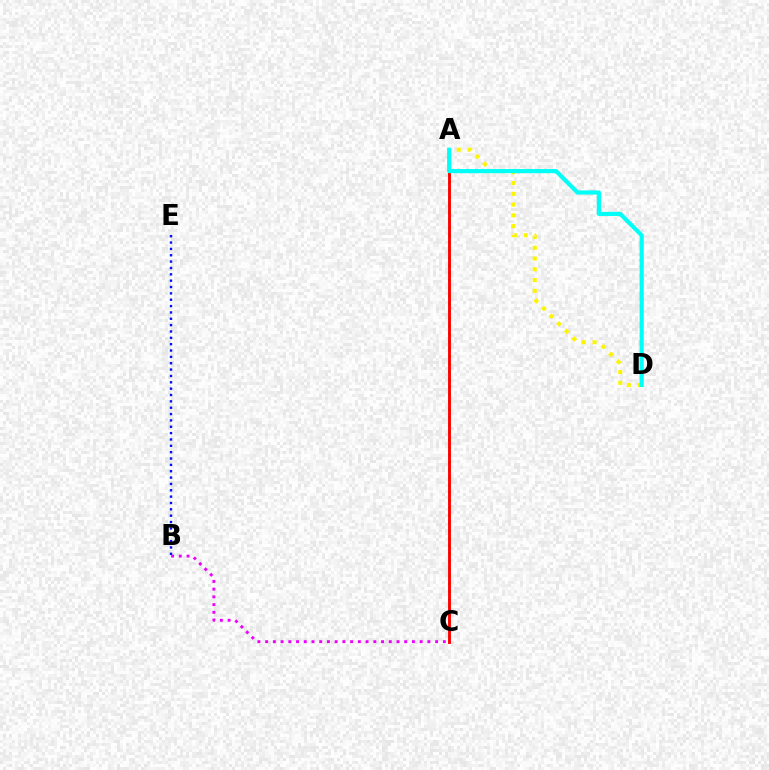{('A', 'D'): [{'color': '#fcf500', 'line_style': 'dotted', 'thickness': 2.92}, {'color': '#00fff6', 'line_style': 'solid', 'thickness': 3.0}], ('B', 'E'): [{'color': '#0010ff', 'line_style': 'dotted', 'thickness': 1.73}], ('A', 'C'): [{'color': '#08ff00', 'line_style': 'dotted', 'thickness': 2.06}, {'color': '#ff0000', 'line_style': 'solid', 'thickness': 2.06}], ('B', 'C'): [{'color': '#ee00ff', 'line_style': 'dotted', 'thickness': 2.1}]}